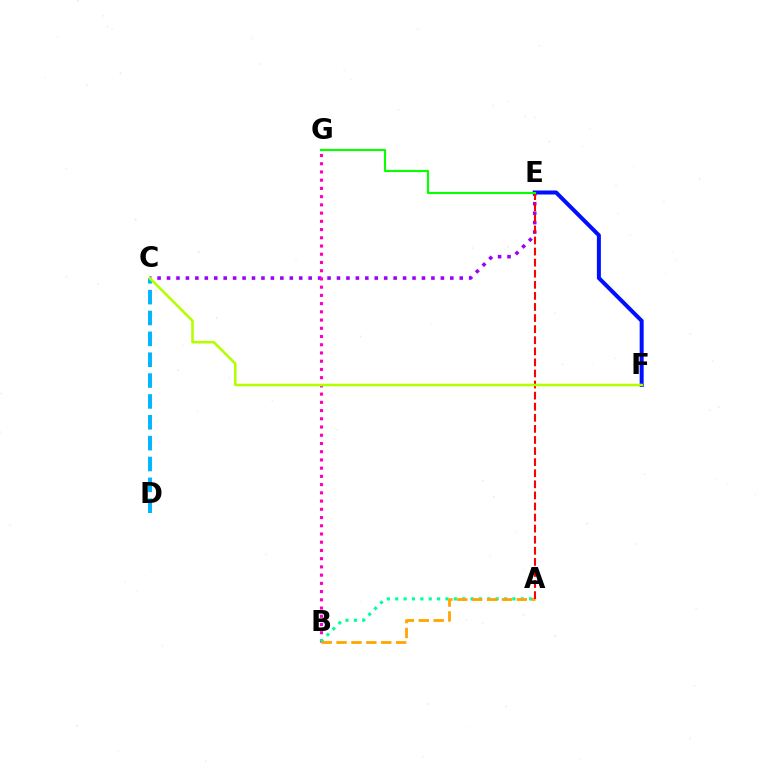{('C', 'E'): [{'color': '#9b00ff', 'line_style': 'dotted', 'thickness': 2.57}], ('E', 'F'): [{'color': '#0010ff', 'line_style': 'solid', 'thickness': 2.89}], ('C', 'D'): [{'color': '#00b5ff', 'line_style': 'dashed', 'thickness': 2.83}], ('B', 'G'): [{'color': '#ff00bd', 'line_style': 'dotted', 'thickness': 2.24}], ('A', 'B'): [{'color': '#00ff9d', 'line_style': 'dotted', 'thickness': 2.27}, {'color': '#ffa500', 'line_style': 'dashed', 'thickness': 2.02}], ('A', 'E'): [{'color': '#ff0000', 'line_style': 'dashed', 'thickness': 1.51}], ('C', 'F'): [{'color': '#b3ff00', 'line_style': 'solid', 'thickness': 1.86}], ('E', 'G'): [{'color': '#08ff00', 'line_style': 'solid', 'thickness': 1.54}]}